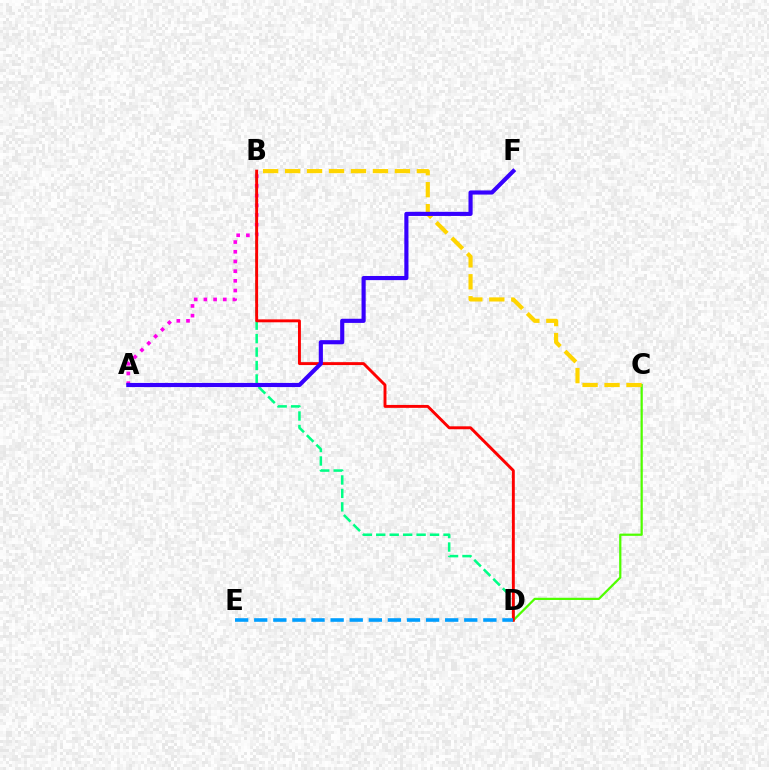{('A', 'B'): [{'color': '#ff00ed', 'line_style': 'dotted', 'thickness': 2.63}], ('C', 'D'): [{'color': '#4fff00', 'line_style': 'solid', 'thickness': 1.61}], ('B', 'D'): [{'color': '#00ff86', 'line_style': 'dashed', 'thickness': 1.83}, {'color': '#ff0000', 'line_style': 'solid', 'thickness': 2.1}], ('B', 'C'): [{'color': '#ffd500', 'line_style': 'dashed', 'thickness': 2.98}], ('A', 'F'): [{'color': '#3700ff', 'line_style': 'solid', 'thickness': 2.98}], ('D', 'E'): [{'color': '#009eff', 'line_style': 'dashed', 'thickness': 2.59}]}